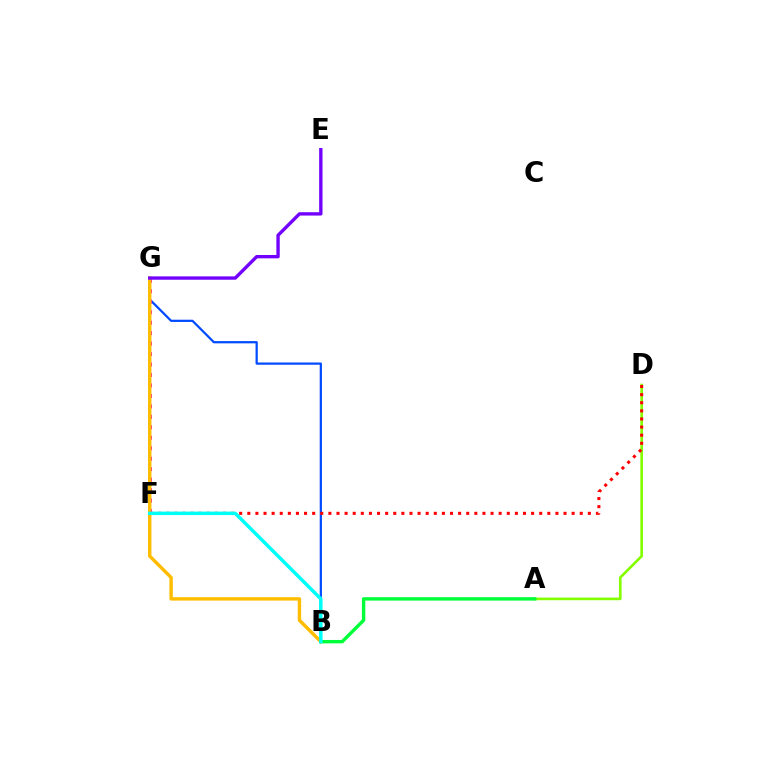{('B', 'G'): [{'color': '#004bff', 'line_style': 'solid', 'thickness': 1.61}, {'color': '#ffbd00', 'line_style': 'solid', 'thickness': 2.46}], ('A', 'D'): [{'color': '#84ff00', 'line_style': 'solid', 'thickness': 1.91}], ('F', 'G'): [{'color': '#ff00cf', 'line_style': 'dotted', 'thickness': 2.84}], ('A', 'B'): [{'color': '#00ff39', 'line_style': 'solid', 'thickness': 2.45}], ('E', 'G'): [{'color': '#7200ff', 'line_style': 'solid', 'thickness': 2.41}], ('D', 'F'): [{'color': '#ff0000', 'line_style': 'dotted', 'thickness': 2.2}], ('B', 'F'): [{'color': '#00fff6', 'line_style': 'solid', 'thickness': 2.49}]}